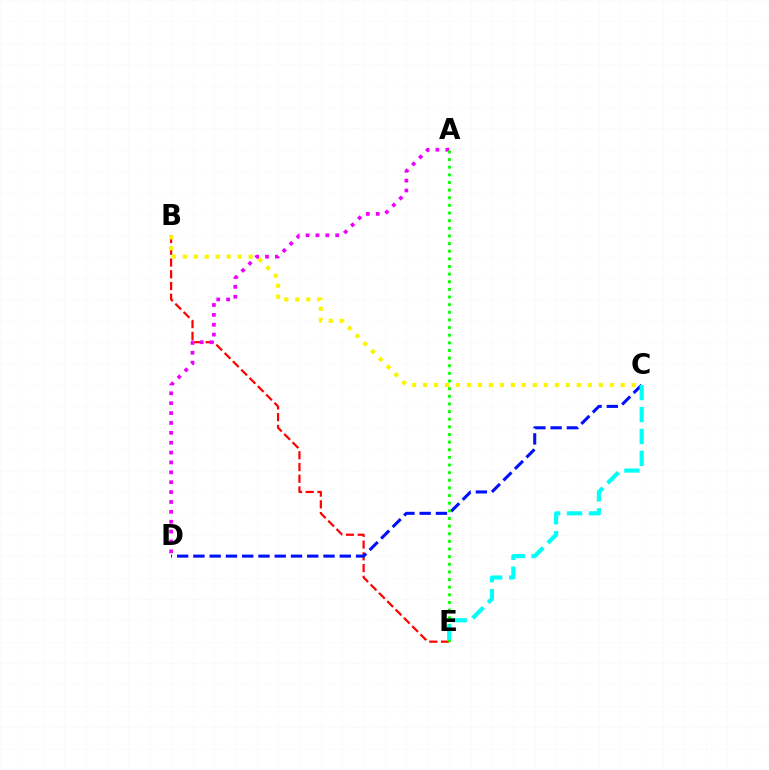{('B', 'E'): [{'color': '#ff0000', 'line_style': 'dashed', 'thickness': 1.6}], ('C', 'D'): [{'color': '#0010ff', 'line_style': 'dashed', 'thickness': 2.21}], ('A', 'D'): [{'color': '#ee00ff', 'line_style': 'dotted', 'thickness': 2.68}], ('A', 'E'): [{'color': '#08ff00', 'line_style': 'dotted', 'thickness': 2.07}], ('C', 'E'): [{'color': '#00fff6', 'line_style': 'dashed', 'thickness': 2.98}], ('B', 'C'): [{'color': '#fcf500', 'line_style': 'dotted', 'thickness': 2.98}]}